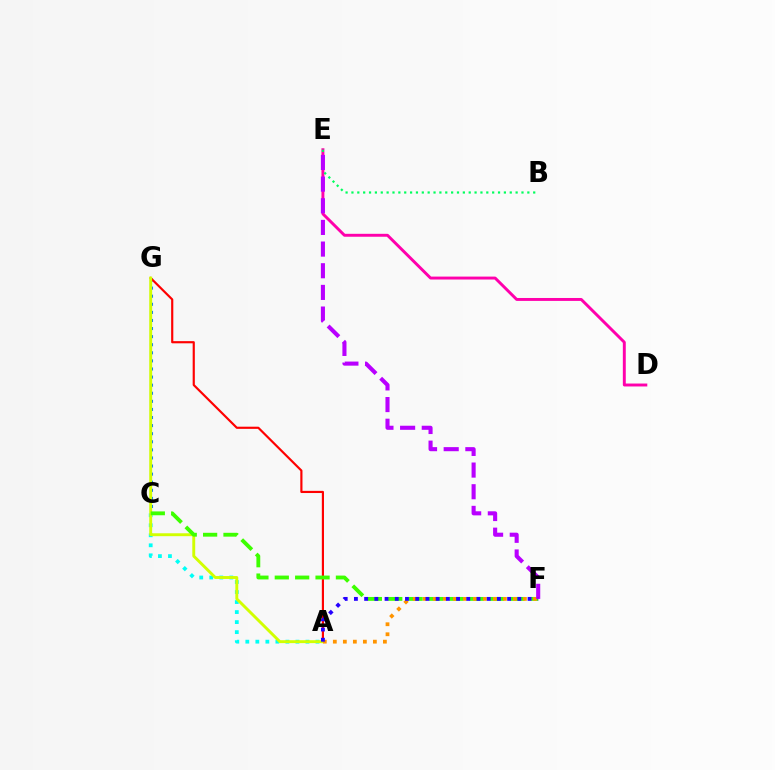{('C', 'G'): [{'color': '#0074ff', 'line_style': 'dotted', 'thickness': 2.2}], ('A', 'C'): [{'color': '#00fff6', 'line_style': 'dotted', 'thickness': 2.72}], ('A', 'G'): [{'color': '#ff0000', 'line_style': 'solid', 'thickness': 1.56}, {'color': '#d1ff00', 'line_style': 'solid', 'thickness': 2.09}], ('C', 'F'): [{'color': '#3dff00', 'line_style': 'dashed', 'thickness': 2.77}], ('D', 'E'): [{'color': '#ff00ac', 'line_style': 'solid', 'thickness': 2.11}], ('B', 'E'): [{'color': '#00ff5c', 'line_style': 'dotted', 'thickness': 1.59}], ('A', 'F'): [{'color': '#ff9400', 'line_style': 'dotted', 'thickness': 2.72}, {'color': '#2500ff', 'line_style': 'dotted', 'thickness': 2.77}], ('E', 'F'): [{'color': '#b900ff', 'line_style': 'dashed', 'thickness': 2.94}]}